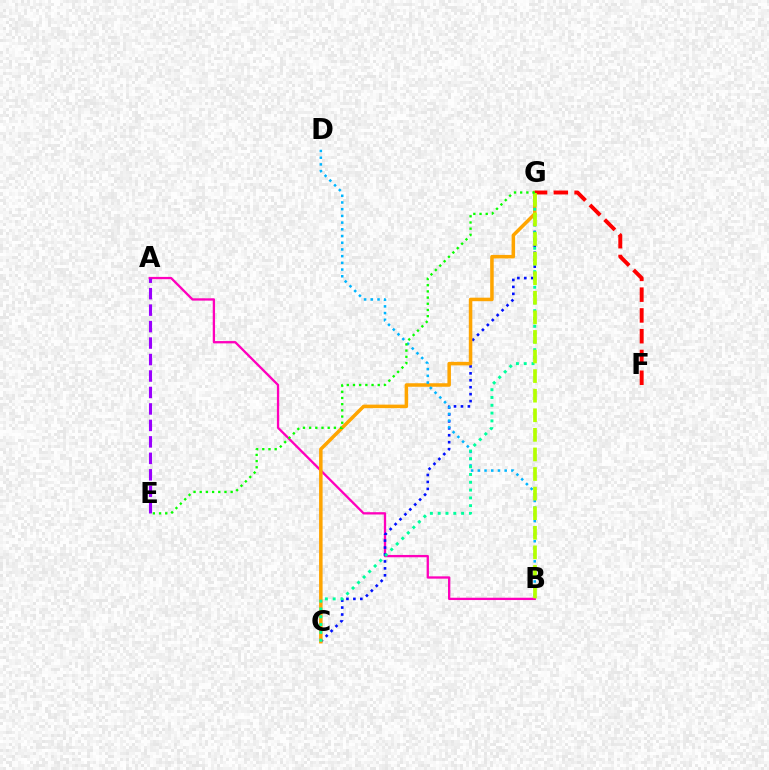{('A', 'B'): [{'color': '#ff00bd', 'line_style': 'solid', 'thickness': 1.66}], ('C', 'G'): [{'color': '#0010ff', 'line_style': 'dotted', 'thickness': 1.89}, {'color': '#ffa500', 'line_style': 'solid', 'thickness': 2.53}, {'color': '#00ff9d', 'line_style': 'dotted', 'thickness': 2.12}], ('B', 'D'): [{'color': '#00b5ff', 'line_style': 'dotted', 'thickness': 1.82}], ('F', 'G'): [{'color': '#ff0000', 'line_style': 'dashed', 'thickness': 2.82}], ('B', 'G'): [{'color': '#b3ff00', 'line_style': 'dashed', 'thickness': 2.66}], ('E', 'G'): [{'color': '#08ff00', 'line_style': 'dotted', 'thickness': 1.68}], ('A', 'E'): [{'color': '#9b00ff', 'line_style': 'dashed', 'thickness': 2.24}]}